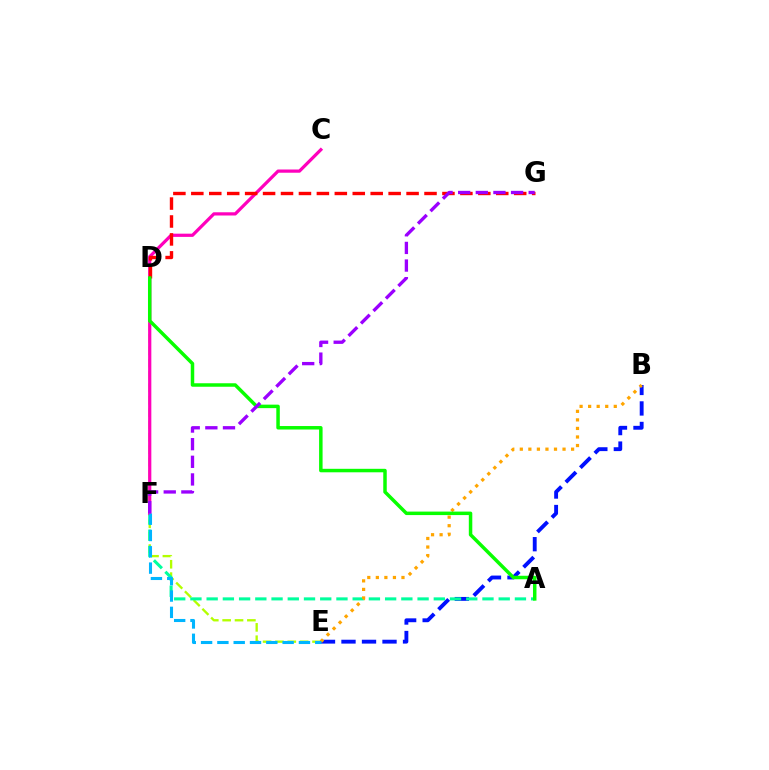{('D', 'E'): [{'color': '#b3ff00', 'line_style': 'dashed', 'thickness': 1.68}], ('B', 'E'): [{'color': '#0010ff', 'line_style': 'dashed', 'thickness': 2.79}, {'color': '#ffa500', 'line_style': 'dotted', 'thickness': 2.32}], ('A', 'F'): [{'color': '#00ff9d', 'line_style': 'dashed', 'thickness': 2.2}], ('C', 'F'): [{'color': '#ff00bd', 'line_style': 'solid', 'thickness': 2.32}], ('D', 'G'): [{'color': '#ff0000', 'line_style': 'dashed', 'thickness': 2.44}], ('E', 'F'): [{'color': '#00b5ff', 'line_style': 'dashed', 'thickness': 2.22}], ('A', 'D'): [{'color': '#08ff00', 'line_style': 'solid', 'thickness': 2.51}], ('F', 'G'): [{'color': '#9b00ff', 'line_style': 'dashed', 'thickness': 2.4}]}